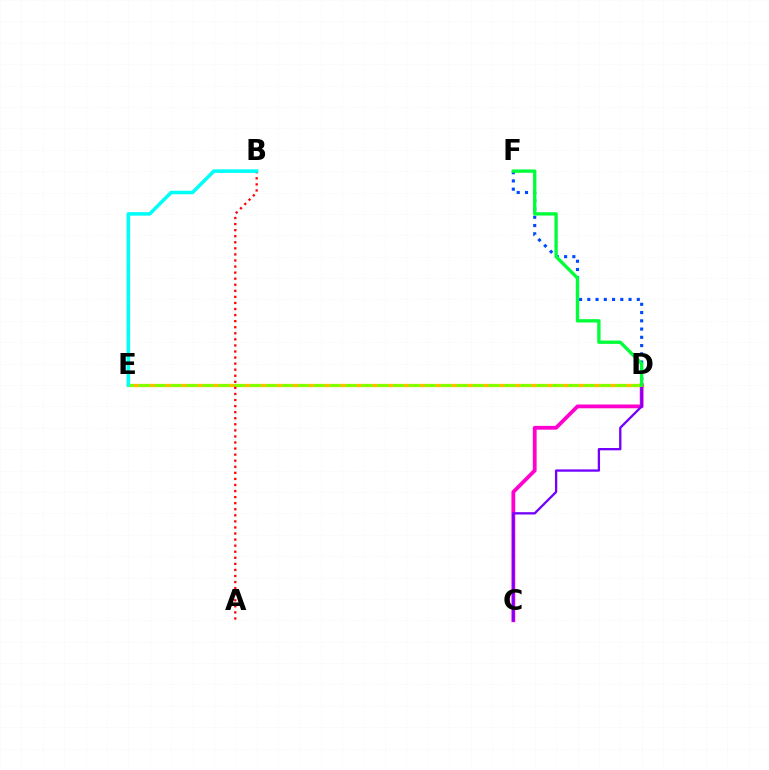{('D', 'E'): [{'color': '#ffbd00', 'line_style': 'solid', 'thickness': 2.38}, {'color': '#84ff00', 'line_style': 'dashed', 'thickness': 2.16}], ('C', 'D'): [{'color': '#ff00cf', 'line_style': 'solid', 'thickness': 2.73}, {'color': '#7200ff', 'line_style': 'solid', 'thickness': 1.66}], ('D', 'F'): [{'color': '#004bff', 'line_style': 'dotted', 'thickness': 2.24}, {'color': '#00ff39', 'line_style': 'solid', 'thickness': 2.41}], ('A', 'B'): [{'color': '#ff0000', 'line_style': 'dotted', 'thickness': 1.65}], ('B', 'E'): [{'color': '#00fff6', 'line_style': 'solid', 'thickness': 2.55}]}